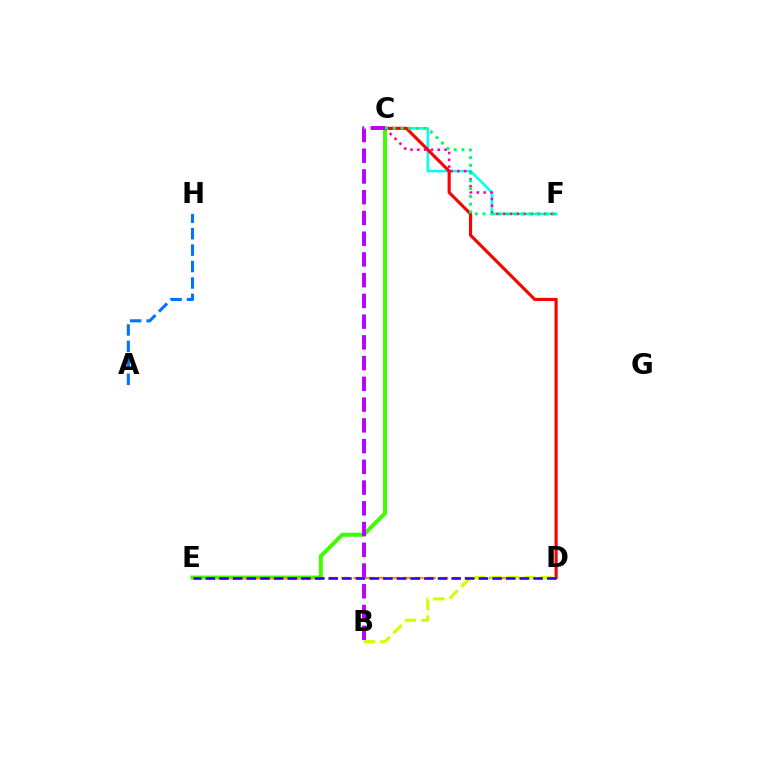{('C', 'E'): [{'color': '#3dff00', 'line_style': 'solid', 'thickness': 2.85}], ('C', 'F'): [{'color': '#00fff6', 'line_style': 'solid', 'thickness': 1.81}, {'color': '#ff00ac', 'line_style': 'dotted', 'thickness': 1.85}, {'color': '#00ff5c', 'line_style': 'dotted', 'thickness': 2.11}], ('C', 'D'): [{'color': '#ff0000', 'line_style': 'solid', 'thickness': 2.26}], ('D', 'E'): [{'color': '#ff9400', 'line_style': 'dashed', 'thickness': 1.68}, {'color': '#2500ff', 'line_style': 'dashed', 'thickness': 1.86}], ('A', 'H'): [{'color': '#0074ff', 'line_style': 'dashed', 'thickness': 2.23}], ('B', 'D'): [{'color': '#d1ff00', 'line_style': 'dashed', 'thickness': 2.26}], ('B', 'C'): [{'color': '#b900ff', 'line_style': 'dashed', 'thickness': 2.82}]}